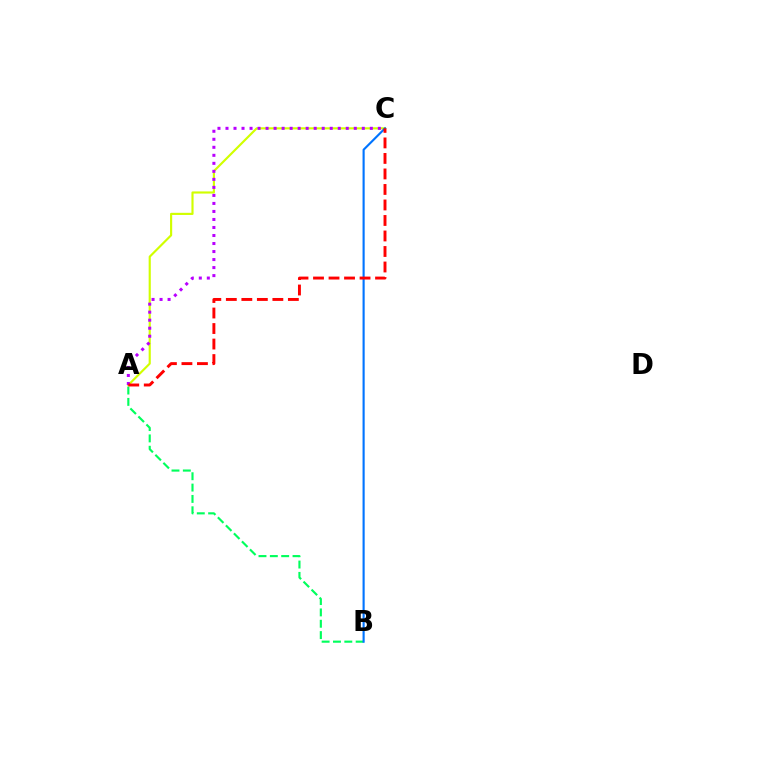{('A', 'B'): [{'color': '#00ff5c', 'line_style': 'dashed', 'thickness': 1.54}], ('A', 'C'): [{'color': '#d1ff00', 'line_style': 'solid', 'thickness': 1.55}, {'color': '#b900ff', 'line_style': 'dotted', 'thickness': 2.18}, {'color': '#ff0000', 'line_style': 'dashed', 'thickness': 2.11}], ('B', 'C'): [{'color': '#0074ff', 'line_style': 'solid', 'thickness': 1.53}]}